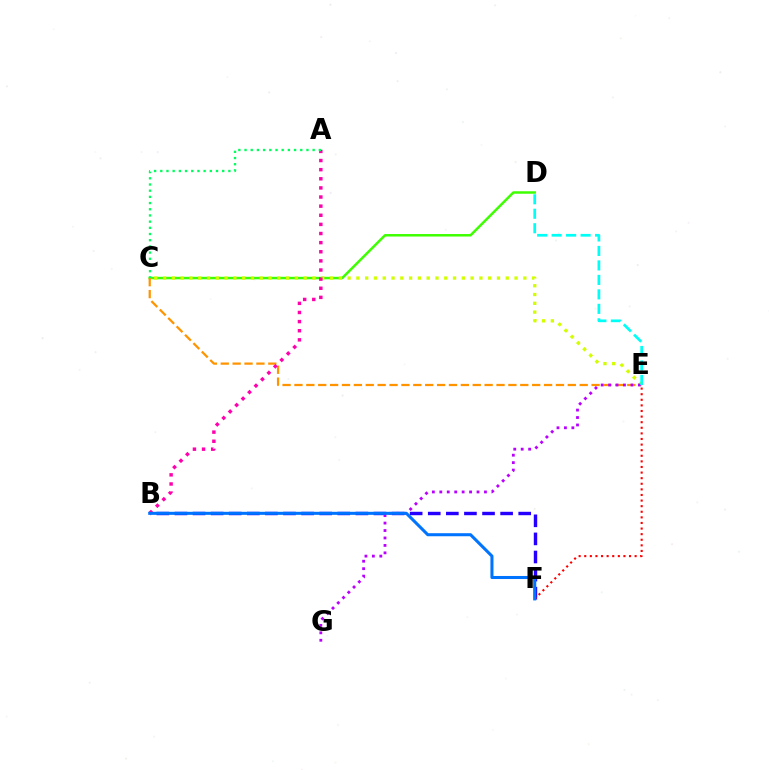{('B', 'F'): [{'color': '#2500ff', 'line_style': 'dashed', 'thickness': 2.46}, {'color': '#0074ff', 'line_style': 'solid', 'thickness': 2.19}], ('C', 'D'): [{'color': '#3dff00', 'line_style': 'solid', 'thickness': 1.79}], ('C', 'E'): [{'color': '#ff9400', 'line_style': 'dashed', 'thickness': 1.61}, {'color': '#d1ff00', 'line_style': 'dotted', 'thickness': 2.39}], ('E', 'F'): [{'color': '#ff0000', 'line_style': 'dotted', 'thickness': 1.52}], ('E', 'G'): [{'color': '#b900ff', 'line_style': 'dotted', 'thickness': 2.02}], ('A', 'B'): [{'color': '#ff00ac', 'line_style': 'dotted', 'thickness': 2.48}], ('A', 'C'): [{'color': '#00ff5c', 'line_style': 'dotted', 'thickness': 1.68}], ('D', 'E'): [{'color': '#00fff6', 'line_style': 'dashed', 'thickness': 1.97}]}